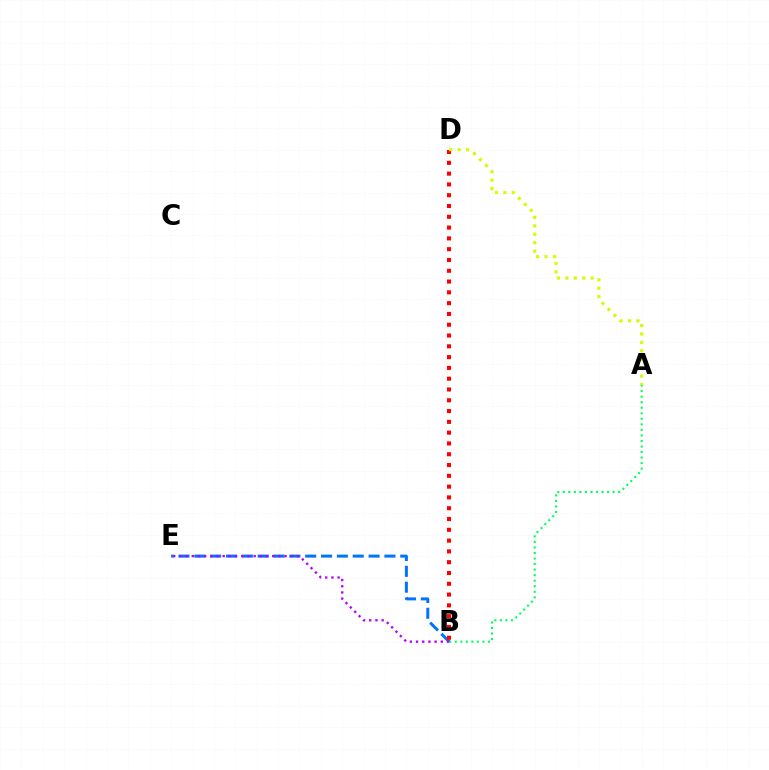{('A', 'B'): [{'color': '#00ff5c', 'line_style': 'dotted', 'thickness': 1.51}], ('B', 'E'): [{'color': '#0074ff', 'line_style': 'dashed', 'thickness': 2.15}, {'color': '#b900ff', 'line_style': 'dotted', 'thickness': 1.68}], ('B', 'D'): [{'color': '#ff0000', 'line_style': 'dotted', 'thickness': 2.93}], ('A', 'D'): [{'color': '#d1ff00', 'line_style': 'dotted', 'thickness': 2.29}]}